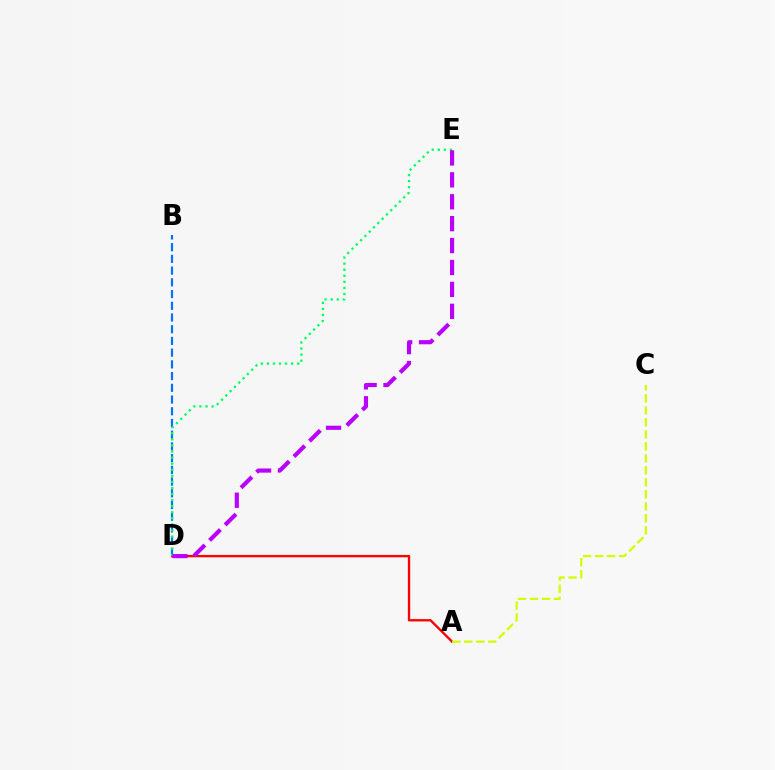{('A', 'D'): [{'color': '#ff0000', 'line_style': 'solid', 'thickness': 1.69}], ('B', 'D'): [{'color': '#0074ff', 'line_style': 'dashed', 'thickness': 1.59}], ('A', 'C'): [{'color': '#d1ff00', 'line_style': 'dashed', 'thickness': 1.63}], ('D', 'E'): [{'color': '#00ff5c', 'line_style': 'dotted', 'thickness': 1.65}, {'color': '#b900ff', 'line_style': 'dashed', 'thickness': 2.98}]}